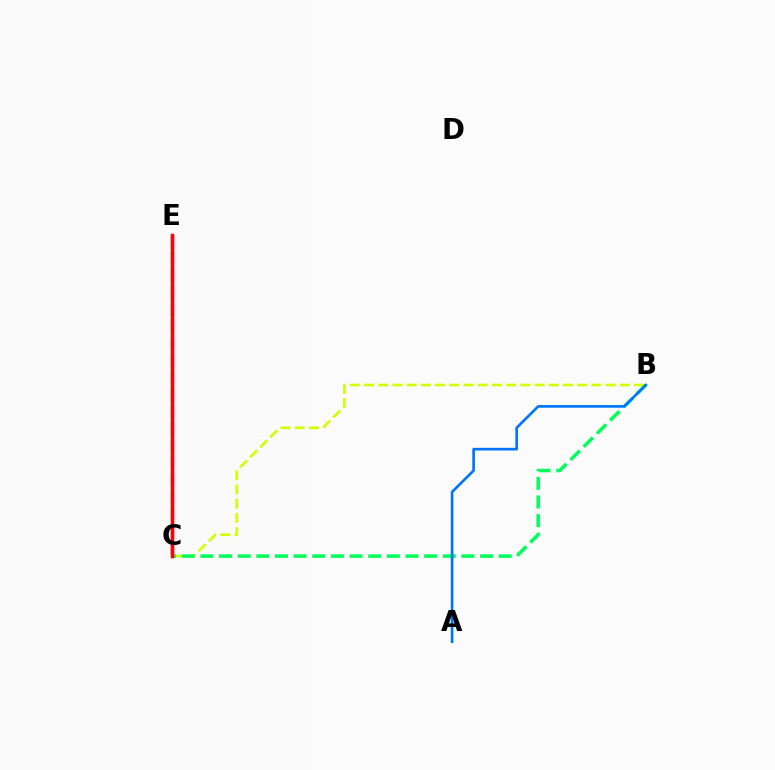{('B', 'C'): [{'color': '#d1ff00', 'line_style': 'dashed', 'thickness': 1.93}, {'color': '#00ff5c', 'line_style': 'dashed', 'thickness': 2.53}], ('C', 'E'): [{'color': '#b900ff', 'line_style': 'dashed', 'thickness': 2.32}, {'color': '#ff0000', 'line_style': 'solid', 'thickness': 2.52}], ('A', 'B'): [{'color': '#0074ff', 'line_style': 'solid', 'thickness': 1.91}]}